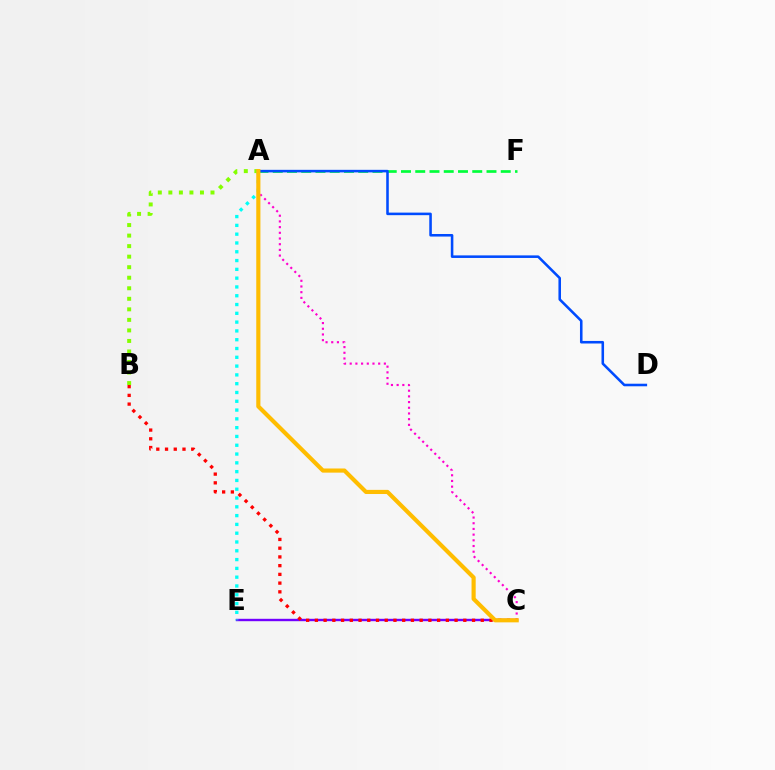{('A', 'F'): [{'color': '#00ff39', 'line_style': 'dashed', 'thickness': 1.94}], ('C', 'E'): [{'color': '#7200ff', 'line_style': 'solid', 'thickness': 1.73}], ('B', 'C'): [{'color': '#ff0000', 'line_style': 'dotted', 'thickness': 2.37}], ('A', 'C'): [{'color': '#ff00cf', 'line_style': 'dotted', 'thickness': 1.55}, {'color': '#ffbd00', 'line_style': 'solid', 'thickness': 2.98}], ('A', 'B'): [{'color': '#84ff00', 'line_style': 'dotted', 'thickness': 2.86}], ('A', 'D'): [{'color': '#004bff', 'line_style': 'solid', 'thickness': 1.84}], ('A', 'E'): [{'color': '#00fff6', 'line_style': 'dotted', 'thickness': 2.39}]}